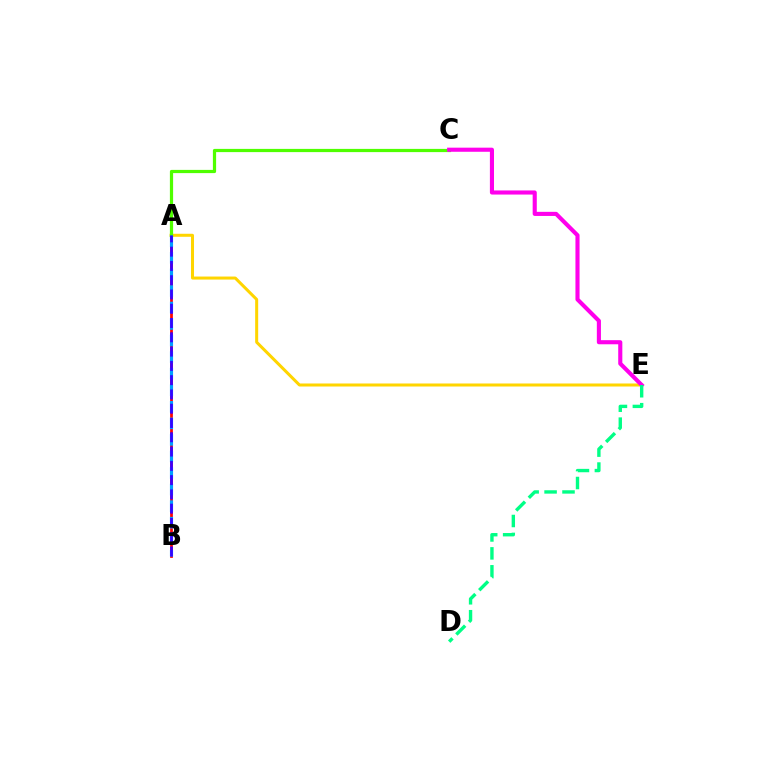{('A', 'E'): [{'color': '#ffd500', 'line_style': 'solid', 'thickness': 2.18}], ('A', 'B'): [{'color': '#ff0000', 'line_style': 'solid', 'thickness': 1.97}, {'color': '#009eff', 'line_style': 'dashed', 'thickness': 2.25}, {'color': '#3700ff', 'line_style': 'dashed', 'thickness': 1.94}], ('A', 'C'): [{'color': '#4fff00', 'line_style': 'solid', 'thickness': 2.32}], ('C', 'E'): [{'color': '#ff00ed', 'line_style': 'solid', 'thickness': 2.96}], ('D', 'E'): [{'color': '#00ff86', 'line_style': 'dashed', 'thickness': 2.43}]}